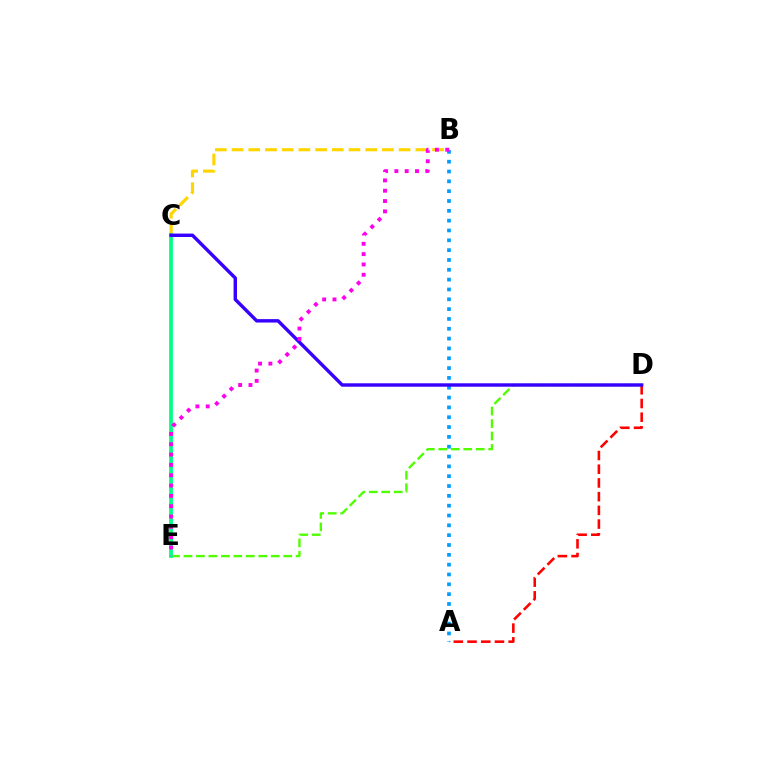{('D', 'E'): [{'color': '#4fff00', 'line_style': 'dashed', 'thickness': 1.69}], ('B', 'C'): [{'color': '#ffd500', 'line_style': 'dashed', 'thickness': 2.27}], ('C', 'E'): [{'color': '#00ff86', 'line_style': 'solid', 'thickness': 2.72}], ('A', 'D'): [{'color': '#ff0000', 'line_style': 'dashed', 'thickness': 1.86}], ('A', 'B'): [{'color': '#009eff', 'line_style': 'dotted', 'thickness': 2.67}], ('C', 'D'): [{'color': '#3700ff', 'line_style': 'solid', 'thickness': 2.46}], ('B', 'E'): [{'color': '#ff00ed', 'line_style': 'dotted', 'thickness': 2.8}]}